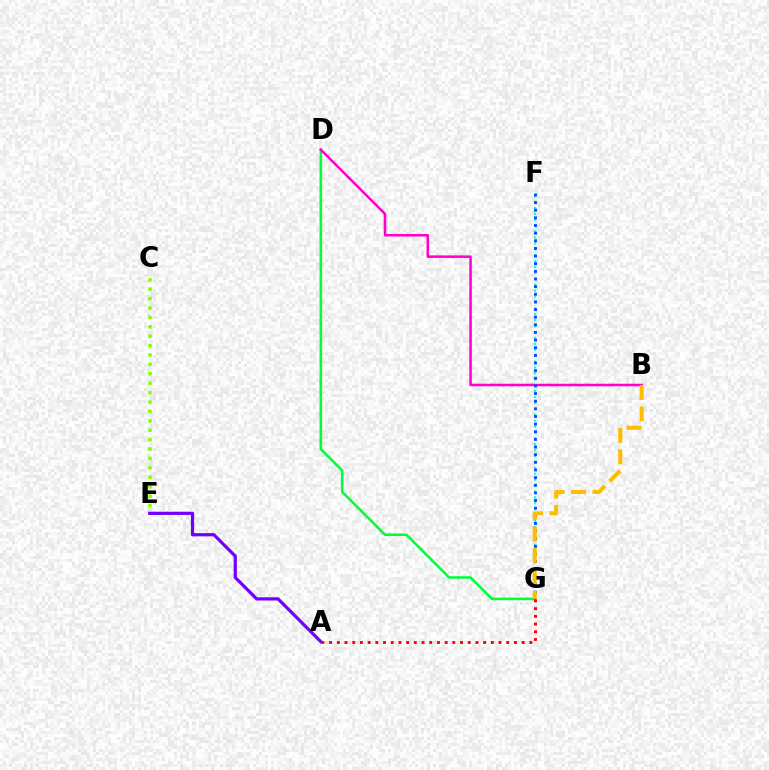{('F', 'G'): [{'color': '#00fff6', 'line_style': 'dotted', 'thickness': 1.61}, {'color': '#004bff', 'line_style': 'dotted', 'thickness': 2.08}], ('D', 'G'): [{'color': '#00ff39', 'line_style': 'solid', 'thickness': 1.85}], ('B', 'D'): [{'color': '#ff00cf', 'line_style': 'solid', 'thickness': 1.83}], ('B', 'G'): [{'color': '#ffbd00', 'line_style': 'dashed', 'thickness': 2.91}], ('A', 'E'): [{'color': '#7200ff', 'line_style': 'solid', 'thickness': 2.31}], ('A', 'G'): [{'color': '#ff0000', 'line_style': 'dotted', 'thickness': 2.09}], ('C', 'E'): [{'color': '#84ff00', 'line_style': 'dotted', 'thickness': 2.56}]}